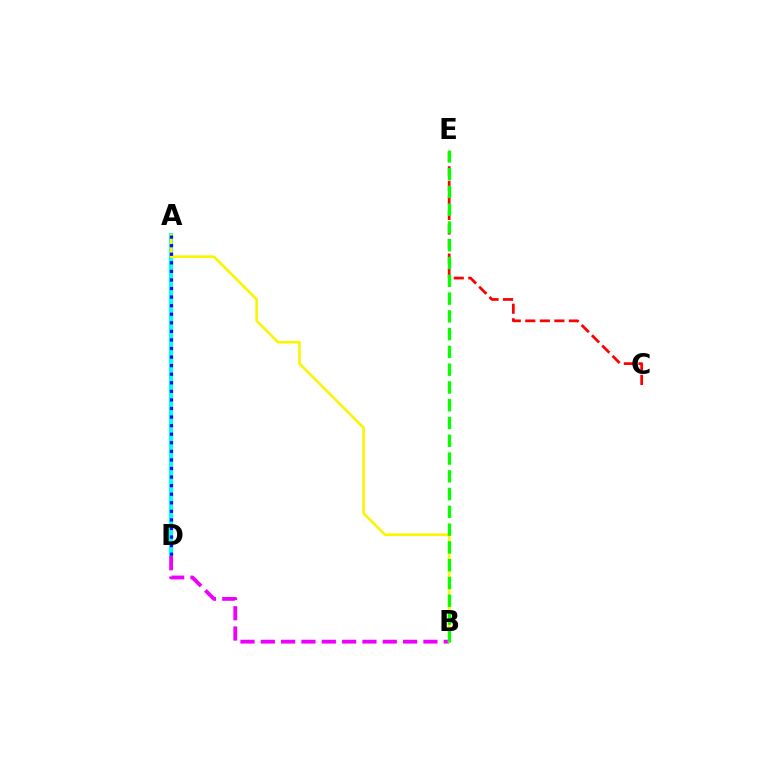{('A', 'D'): [{'color': '#00fff6', 'line_style': 'solid', 'thickness': 2.91}, {'color': '#0010ff', 'line_style': 'dotted', 'thickness': 2.33}], ('B', 'D'): [{'color': '#ee00ff', 'line_style': 'dashed', 'thickness': 2.76}], ('C', 'E'): [{'color': '#ff0000', 'line_style': 'dashed', 'thickness': 1.98}], ('A', 'B'): [{'color': '#fcf500', 'line_style': 'solid', 'thickness': 1.9}], ('B', 'E'): [{'color': '#08ff00', 'line_style': 'dashed', 'thickness': 2.41}]}